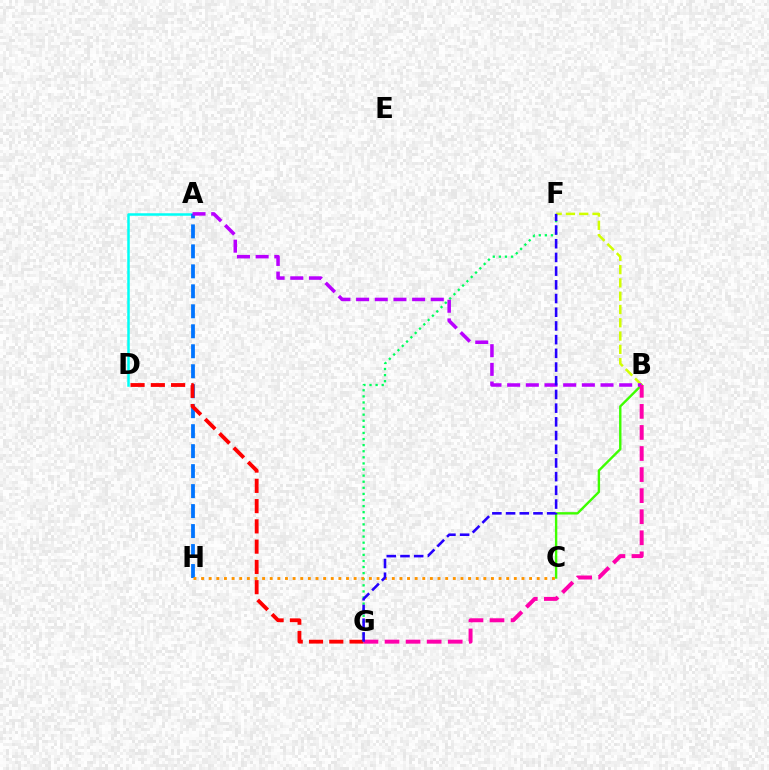{('A', 'D'): [{'color': '#00fff6', 'line_style': 'solid', 'thickness': 1.8}], ('A', 'H'): [{'color': '#0074ff', 'line_style': 'dashed', 'thickness': 2.71}], ('D', 'G'): [{'color': '#ff0000', 'line_style': 'dashed', 'thickness': 2.75}], ('B', 'C'): [{'color': '#3dff00', 'line_style': 'solid', 'thickness': 1.71}], ('F', 'G'): [{'color': '#00ff5c', 'line_style': 'dotted', 'thickness': 1.66}, {'color': '#2500ff', 'line_style': 'dashed', 'thickness': 1.86}], ('B', 'F'): [{'color': '#d1ff00', 'line_style': 'dashed', 'thickness': 1.81}], ('C', 'H'): [{'color': '#ff9400', 'line_style': 'dotted', 'thickness': 2.07}], ('A', 'B'): [{'color': '#b900ff', 'line_style': 'dashed', 'thickness': 2.54}], ('B', 'G'): [{'color': '#ff00ac', 'line_style': 'dashed', 'thickness': 2.86}]}